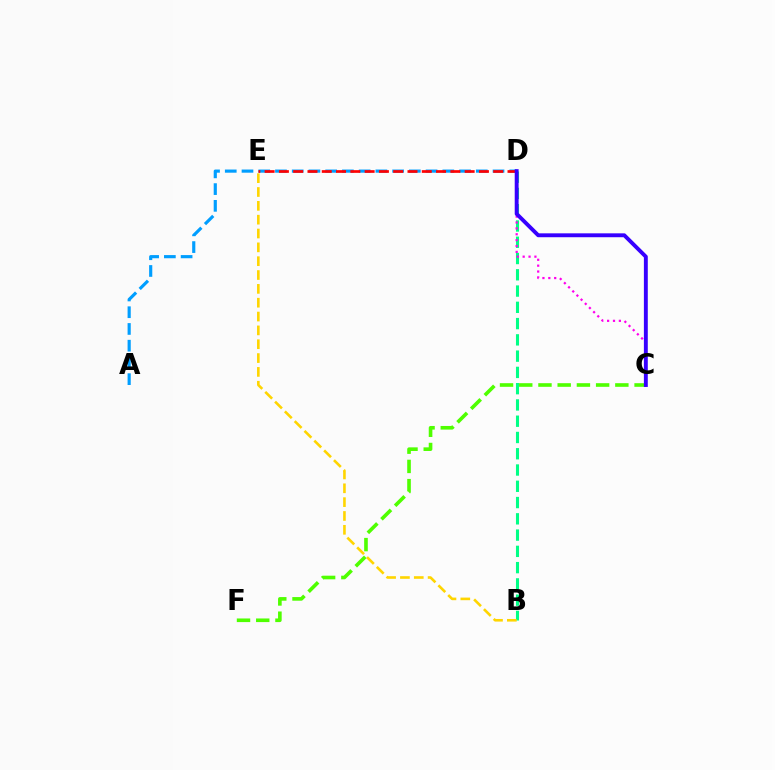{('B', 'D'): [{'color': '#00ff86', 'line_style': 'dashed', 'thickness': 2.21}], ('A', 'D'): [{'color': '#009eff', 'line_style': 'dashed', 'thickness': 2.27}], ('D', 'E'): [{'color': '#ff0000', 'line_style': 'dashed', 'thickness': 1.94}], ('C', 'D'): [{'color': '#ff00ed', 'line_style': 'dotted', 'thickness': 1.6}, {'color': '#3700ff', 'line_style': 'solid', 'thickness': 2.8}], ('B', 'E'): [{'color': '#ffd500', 'line_style': 'dashed', 'thickness': 1.88}], ('C', 'F'): [{'color': '#4fff00', 'line_style': 'dashed', 'thickness': 2.61}]}